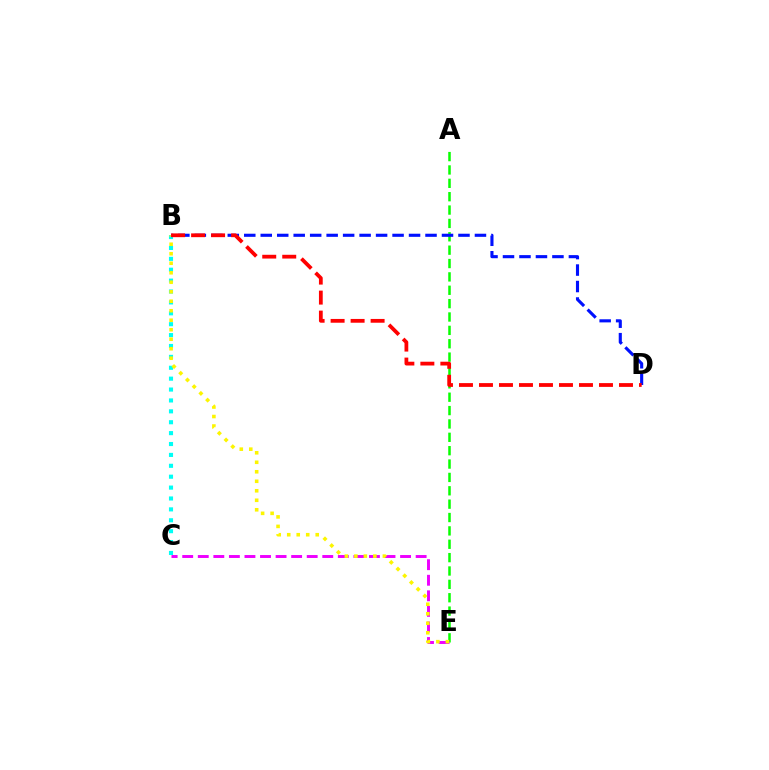{('B', 'C'): [{'color': '#00fff6', 'line_style': 'dotted', 'thickness': 2.96}], ('A', 'E'): [{'color': '#08ff00', 'line_style': 'dashed', 'thickness': 1.82}], ('C', 'E'): [{'color': '#ee00ff', 'line_style': 'dashed', 'thickness': 2.11}], ('B', 'D'): [{'color': '#0010ff', 'line_style': 'dashed', 'thickness': 2.24}, {'color': '#ff0000', 'line_style': 'dashed', 'thickness': 2.72}], ('B', 'E'): [{'color': '#fcf500', 'line_style': 'dotted', 'thickness': 2.58}]}